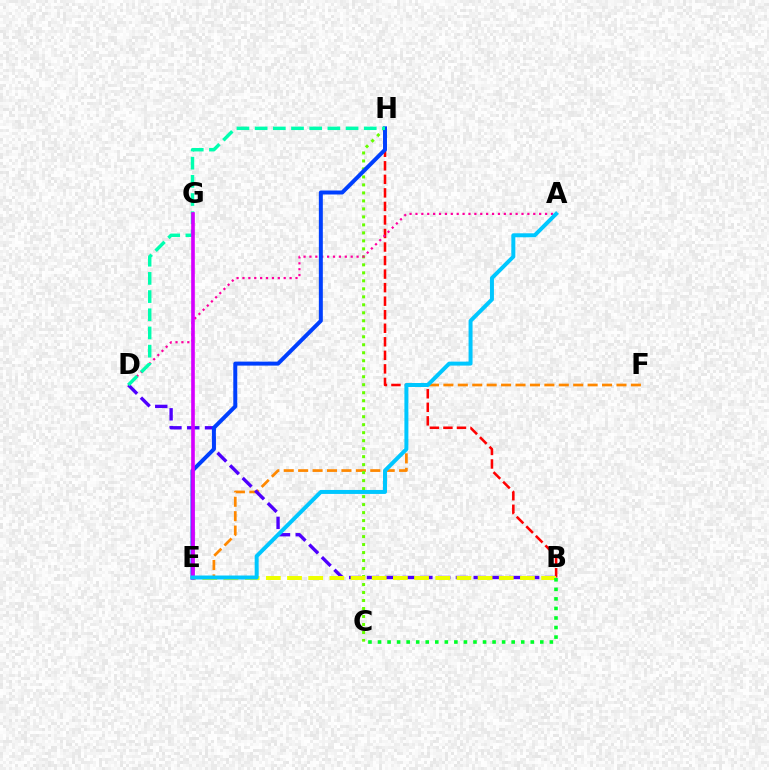{('E', 'F'): [{'color': '#ff8800', 'line_style': 'dashed', 'thickness': 1.96}], ('B', 'H'): [{'color': '#ff0000', 'line_style': 'dashed', 'thickness': 1.84}], ('C', 'H'): [{'color': '#66ff00', 'line_style': 'dotted', 'thickness': 2.17}], ('B', 'D'): [{'color': '#4f00ff', 'line_style': 'dashed', 'thickness': 2.42}], ('B', 'E'): [{'color': '#eeff00', 'line_style': 'dashed', 'thickness': 2.88}], ('A', 'D'): [{'color': '#ff00a0', 'line_style': 'dotted', 'thickness': 1.6}], ('E', 'H'): [{'color': '#003fff', 'line_style': 'solid', 'thickness': 2.86}], ('B', 'C'): [{'color': '#00ff27', 'line_style': 'dotted', 'thickness': 2.59}], ('D', 'H'): [{'color': '#00ffaf', 'line_style': 'dashed', 'thickness': 2.47}], ('E', 'G'): [{'color': '#d600ff', 'line_style': 'solid', 'thickness': 2.62}], ('A', 'E'): [{'color': '#00c7ff', 'line_style': 'solid', 'thickness': 2.86}]}